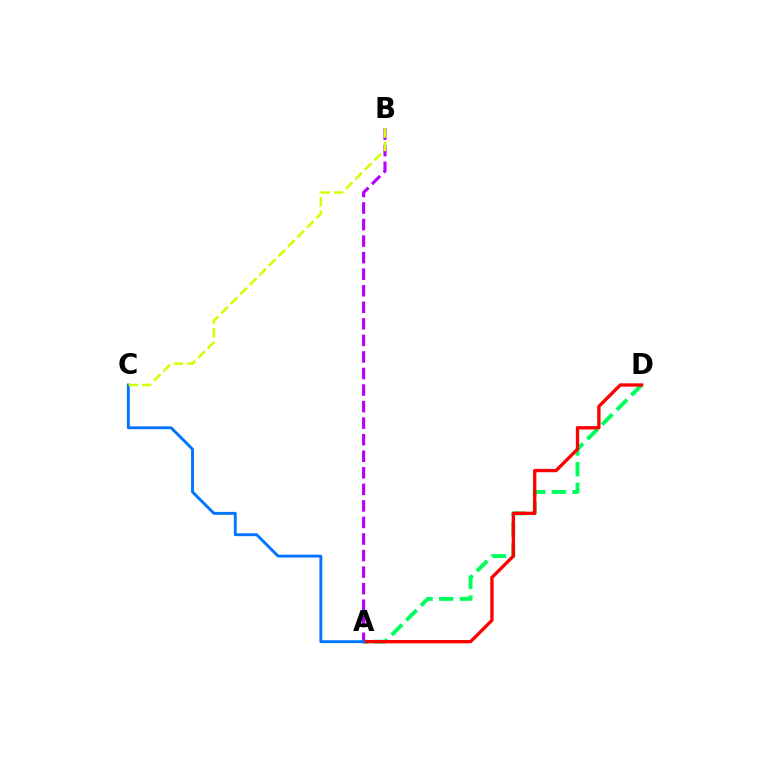{('A', 'D'): [{'color': '#00ff5c', 'line_style': 'dashed', 'thickness': 2.81}, {'color': '#ff0000', 'line_style': 'solid', 'thickness': 2.39}], ('A', 'B'): [{'color': '#b900ff', 'line_style': 'dashed', 'thickness': 2.25}], ('A', 'C'): [{'color': '#0074ff', 'line_style': 'solid', 'thickness': 2.07}], ('B', 'C'): [{'color': '#d1ff00', 'line_style': 'dashed', 'thickness': 1.83}]}